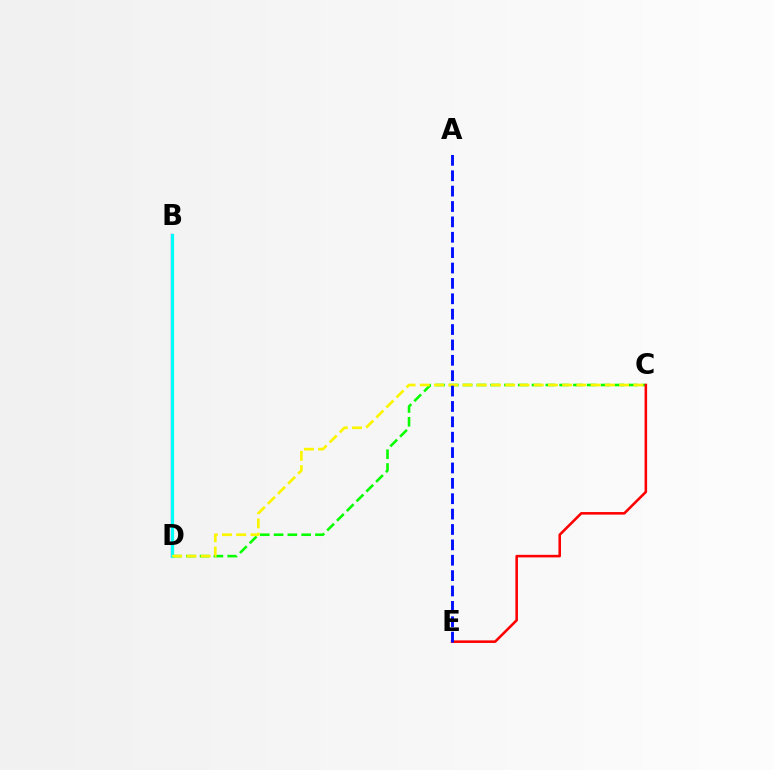{('C', 'D'): [{'color': '#08ff00', 'line_style': 'dashed', 'thickness': 1.87}, {'color': '#fcf500', 'line_style': 'dashed', 'thickness': 1.93}], ('C', 'E'): [{'color': '#ff0000', 'line_style': 'solid', 'thickness': 1.85}], ('B', 'D'): [{'color': '#ee00ff', 'line_style': 'solid', 'thickness': 1.67}, {'color': '#00fff6', 'line_style': 'solid', 'thickness': 2.32}], ('A', 'E'): [{'color': '#0010ff', 'line_style': 'dashed', 'thickness': 2.09}]}